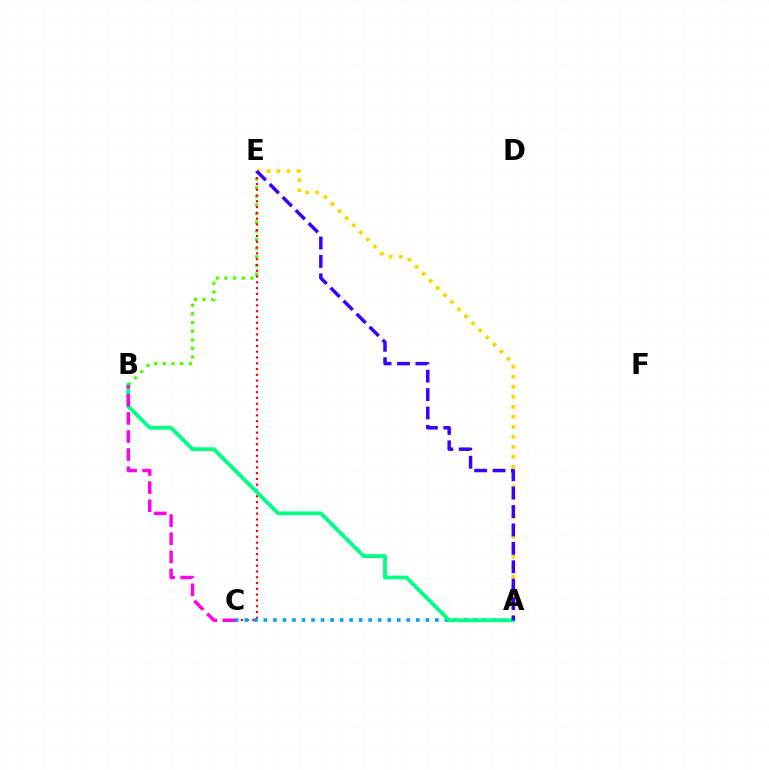{('B', 'E'): [{'color': '#4fff00', 'line_style': 'dotted', 'thickness': 2.35}], ('C', 'E'): [{'color': '#ff0000', 'line_style': 'dotted', 'thickness': 1.57}], ('A', 'C'): [{'color': '#009eff', 'line_style': 'dotted', 'thickness': 2.59}], ('A', 'B'): [{'color': '#00ff86', 'line_style': 'solid', 'thickness': 2.75}], ('A', 'E'): [{'color': '#ffd500', 'line_style': 'dotted', 'thickness': 2.72}, {'color': '#3700ff', 'line_style': 'dashed', 'thickness': 2.5}], ('B', 'C'): [{'color': '#ff00ed', 'line_style': 'dashed', 'thickness': 2.46}]}